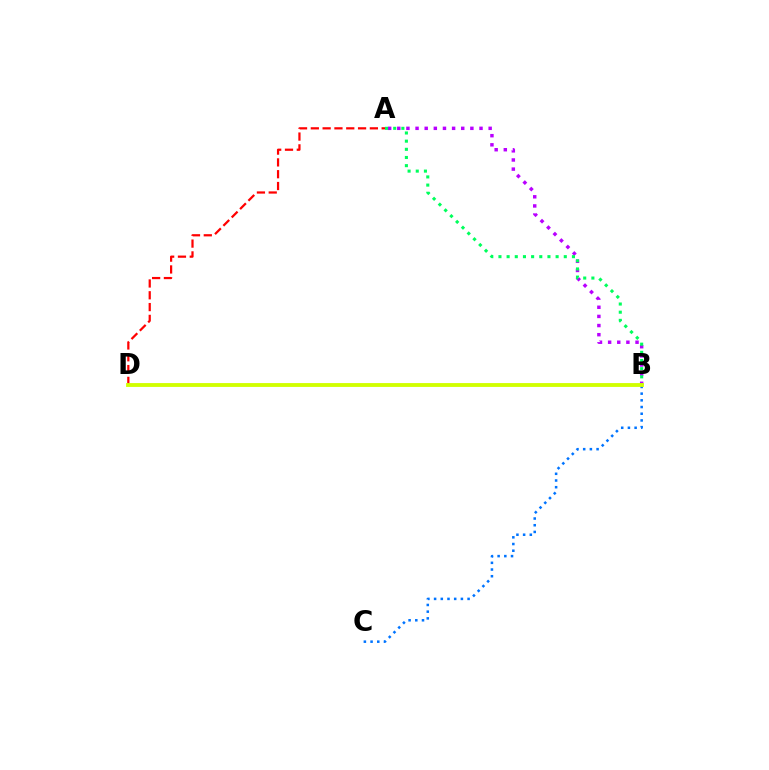{('A', 'B'): [{'color': '#b900ff', 'line_style': 'dotted', 'thickness': 2.48}, {'color': '#00ff5c', 'line_style': 'dotted', 'thickness': 2.22}], ('B', 'C'): [{'color': '#0074ff', 'line_style': 'dotted', 'thickness': 1.82}], ('A', 'D'): [{'color': '#ff0000', 'line_style': 'dashed', 'thickness': 1.6}], ('B', 'D'): [{'color': '#d1ff00', 'line_style': 'solid', 'thickness': 2.77}]}